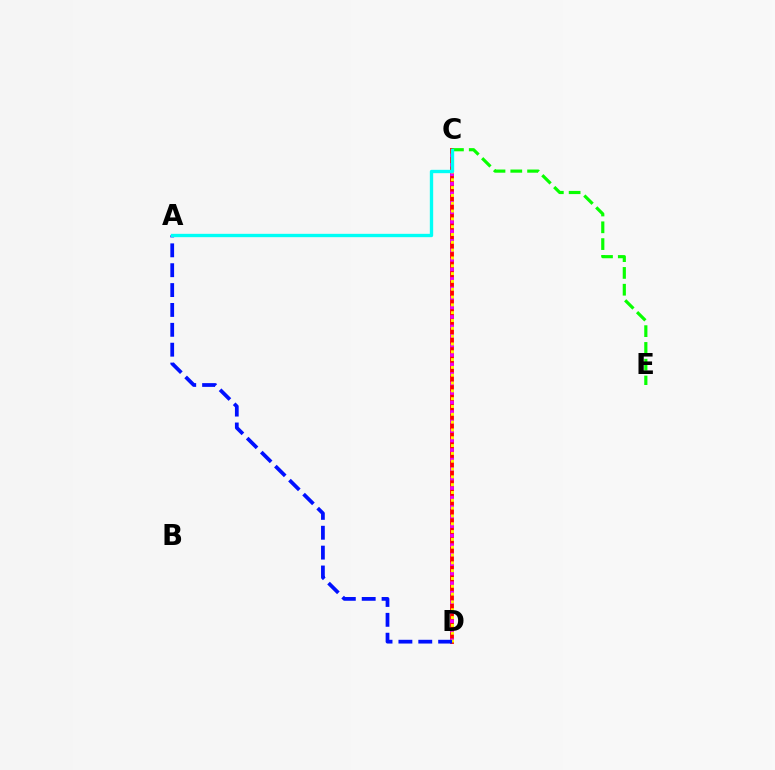{('C', 'D'): [{'color': '#ff0000', 'line_style': 'solid', 'thickness': 2.77}, {'color': '#ee00ff', 'line_style': 'dotted', 'thickness': 2.58}, {'color': '#fcf500', 'line_style': 'dotted', 'thickness': 2.12}], ('C', 'E'): [{'color': '#08ff00', 'line_style': 'dashed', 'thickness': 2.28}], ('A', 'D'): [{'color': '#0010ff', 'line_style': 'dashed', 'thickness': 2.7}], ('A', 'C'): [{'color': '#00fff6', 'line_style': 'solid', 'thickness': 2.41}]}